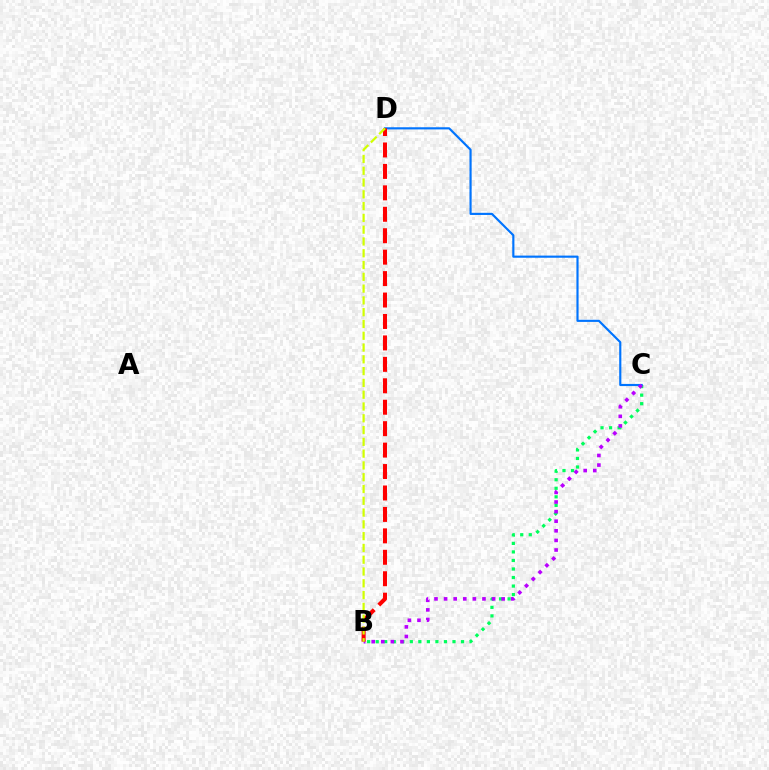{('B', 'C'): [{'color': '#00ff5c', 'line_style': 'dotted', 'thickness': 2.32}, {'color': '#b900ff', 'line_style': 'dotted', 'thickness': 2.61}], ('C', 'D'): [{'color': '#0074ff', 'line_style': 'solid', 'thickness': 1.55}], ('B', 'D'): [{'color': '#ff0000', 'line_style': 'dashed', 'thickness': 2.91}, {'color': '#d1ff00', 'line_style': 'dashed', 'thickness': 1.6}]}